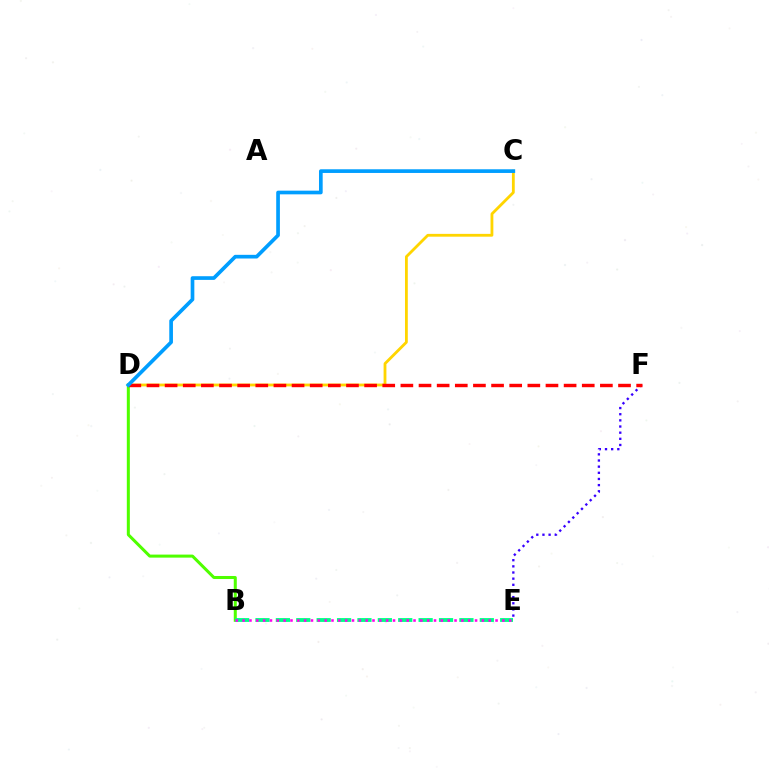{('C', 'D'): [{'color': '#ffd500', 'line_style': 'solid', 'thickness': 2.03}, {'color': '#009eff', 'line_style': 'solid', 'thickness': 2.65}], ('B', 'D'): [{'color': '#4fff00', 'line_style': 'solid', 'thickness': 2.18}], ('E', 'F'): [{'color': '#3700ff', 'line_style': 'dotted', 'thickness': 1.67}], ('D', 'F'): [{'color': '#ff0000', 'line_style': 'dashed', 'thickness': 2.46}], ('B', 'E'): [{'color': '#00ff86', 'line_style': 'dashed', 'thickness': 2.77}, {'color': '#ff00ed', 'line_style': 'dotted', 'thickness': 1.86}]}